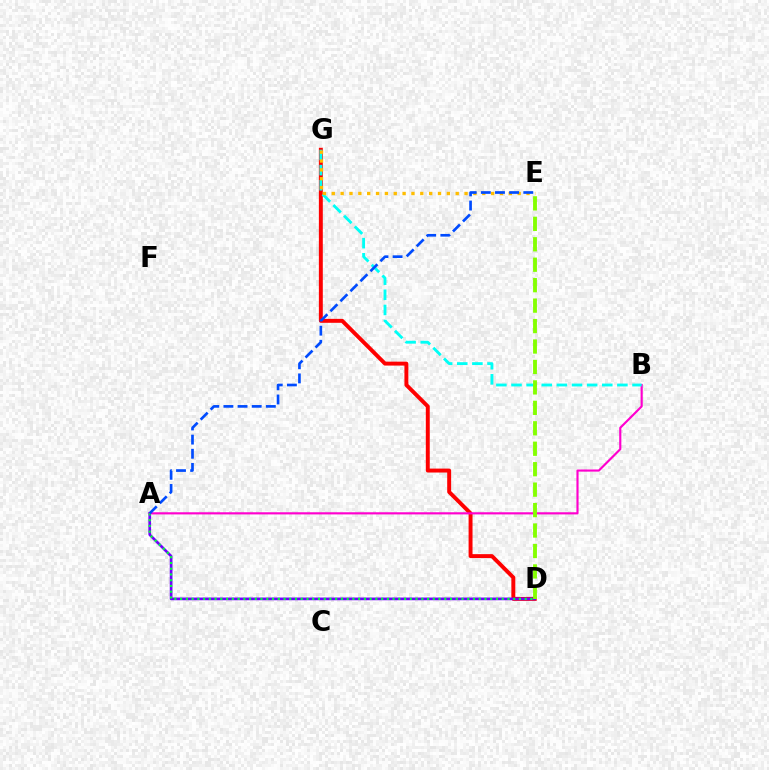{('D', 'G'): [{'color': '#ff0000', 'line_style': 'solid', 'thickness': 2.83}], ('A', 'D'): [{'color': '#7200ff', 'line_style': 'solid', 'thickness': 1.95}, {'color': '#00ff39', 'line_style': 'dotted', 'thickness': 1.56}], ('A', 'B'): [{'color': '#ff00cf', 'line_style': 'solid', 'thickness': 1.55}], ('B', 'G'): [{'color': '#00fff6', 'line_style': 'dashed', 'thickness': 2.05}], ('E', 'G'): [{'color': '#ffbd00', 'line_style': 'dotted', 'thickness': 2.41}], ('A', 'E'): [{'color': '#004bff', 'line_style': 'dashed', 'thickness': 1.92}], ('D', 'E'): [{'color': '#84ff00', 'line_style': 'dashed', 'thickness': 2.78}]}